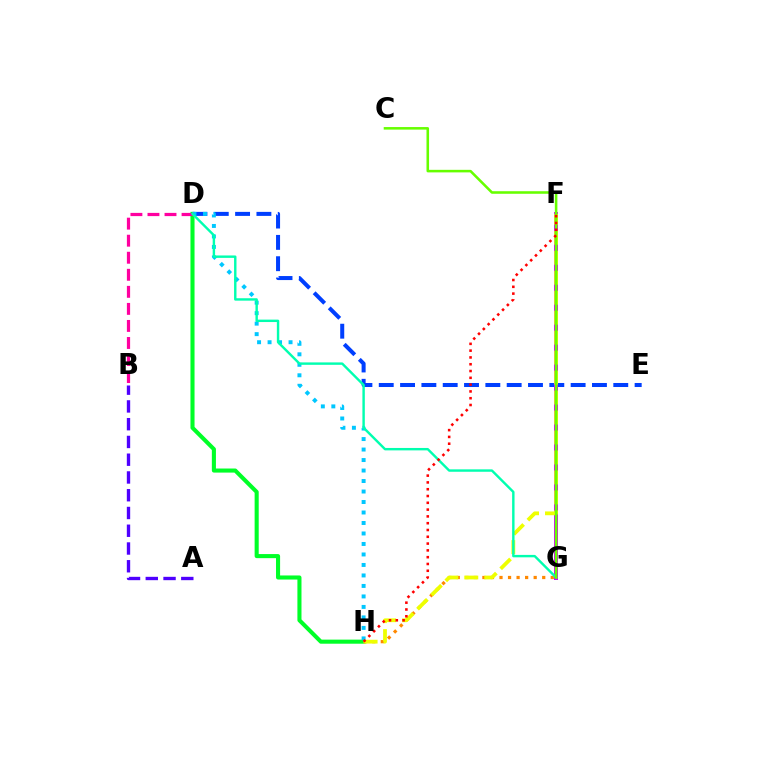{('D', 'E'): [{'color': '#003fff', 'line_style': 'dashed', 'thickness': 2.9}], ('D', 'H'): [{'color': '#00ff27', 'line_style': 'solid', 'thickness': 2.94}, {'color': '#00c7ff', 'line_style': 'dotted', 'thickness': 2.85}], ('F', 'G'): [{'color': '#d600ff', 'line_style': 'solid', 'thickness': 2.88}], ('G', 'H'): [{'color': '#ff8800', 'line_style': 'dotted', 'thickness': 2.32}], ('B', 'D'): [{'color': '#ff00a0', 'line_style': 'dashed', 'thickness': 2.32}], ('F', 'H'): [{'color': '#eeff00', 'line_style': 'dashed', 'thickness': 2.71}, {'color': '#ff0000', 'line_style': 'dotted', 'thickness': 1.85}], ('D', 'G'): [{'color': '#00ffaf', 'line_style': 'solid', 'thickness': 1.74}], ('A', 'B'): [{'color': '#4f00ff', 'line_style': 'dashed', 'thickness': 2.41}], ('C', 'G'): [{'color': '#66ff00', 'line_style': 'solid', 'thickness': 1.84}]}